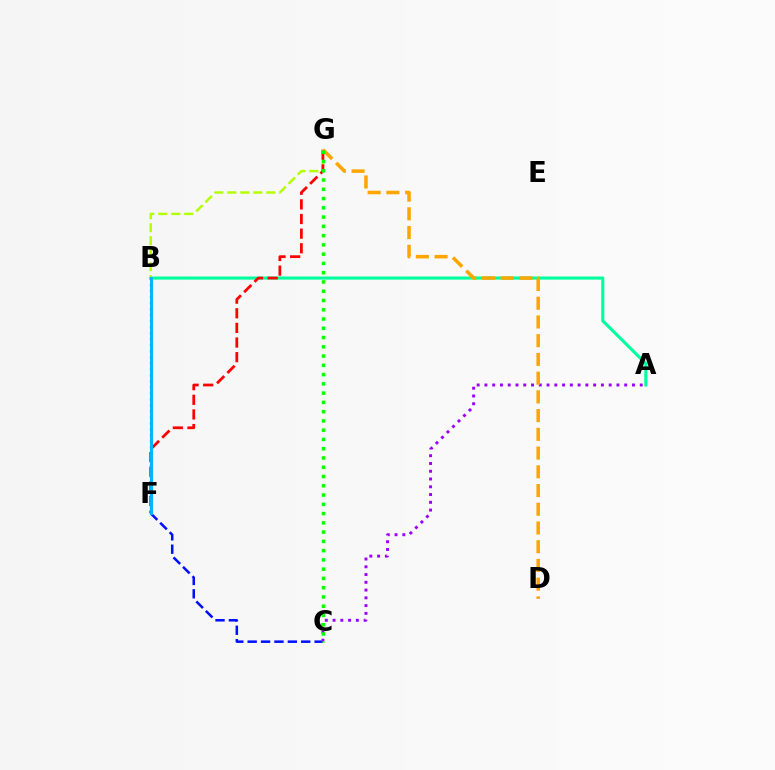{('C', 'F'): [{'color': '#0010ff', 'line_style': 'dashed', 'thickness': 1.82}], ('A', 'B'): [{'color': '#00ff9d', 'line_style': 'solid', 'thickness': 2.23}], ('B', 'F'): [{'color': '#ff00bd', 'line_style': 'dotted', 'thickness': 1.63}, {'color': '#00b5ff', 'line_style': 'solid', 'thickness': 2.13}], ('B', 'G'): [{'color': '#b3ff00', 'line_style': 'dashed', 'thickness': 1.76}], ('A', 'C'): [{'color': '#9b00ff', 'line_style': 'dotted', 'thickness': 2.11}], ('F', 'G'): [{'color': '#ff0000', 'line_style': 'dashed', 'thickness': 1.99}], ('D', 'G'): [{'color': '#ffa500', 'line_style': 'dashed', 'thickness': 2.54}], ('C', 'G'): [{'color': '#08ff00', 'line_style': 'dotted', 'thickness': 2.52}]}